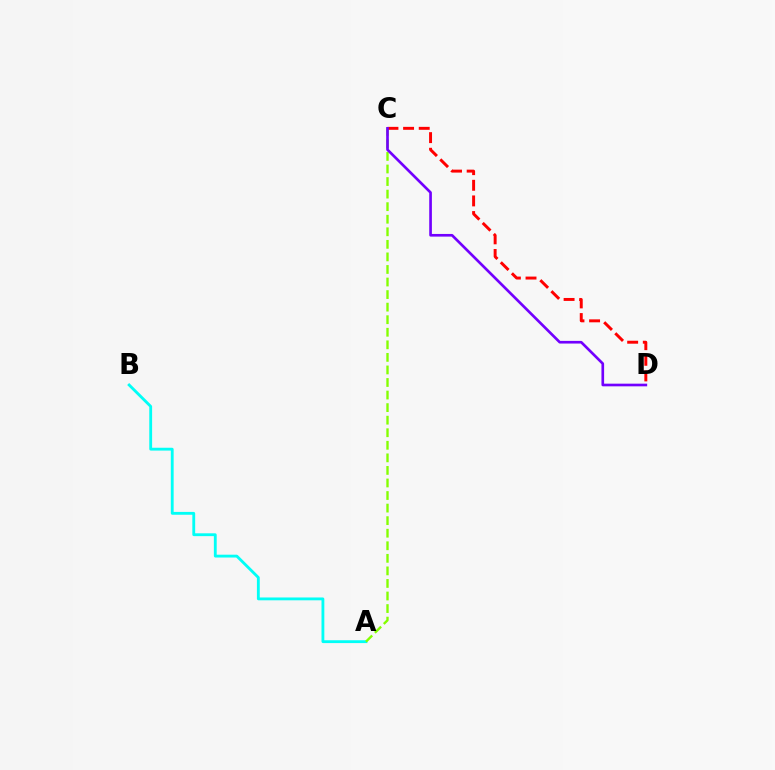{('A', 'B'): [{'color': '#00fff6', 'line_style': 'solid', 'thickness': 2.04}], ('A', 'C'): [{'color': '#84ff00', 'line_style': 'dashed', 'thickness': 1.71}], ('C', 'D'): [{'color': '#ff0000', 'line_style': 'dashed', 'thickness': 2.12}, {'color': '#7200ff', 'line_style': 'solid', 'thickness': 1.92}]}